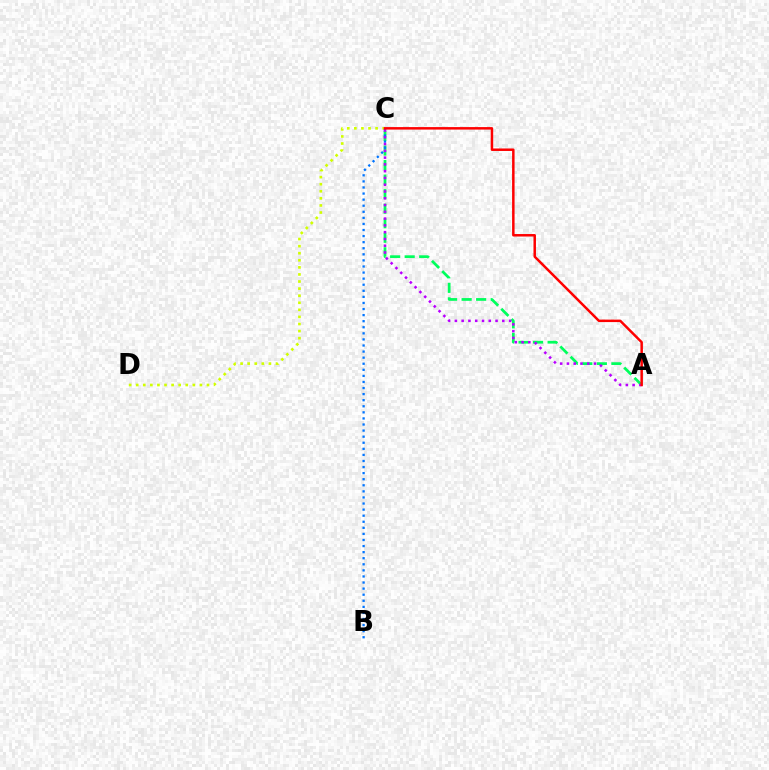{('C', 'D'): [{'color': '#d1ff00', 'line_style': 'dotted', 'thickness': 1.92}], ('A', 'C'): [{'color': '#00ff5c', 'line_style': 'dashed', 'thickness': 1.97}, {'color': '#b900ff', 'line_style': 'dotted', 'thickness': 1.84}, {'color': '#ff0000', 'line_style': 'solid', 'thickness': 1.79}], ('B', 'C'): [{'color': '#0074ff', 'line_style': 'dotted', 'thickness': 1.65}]}